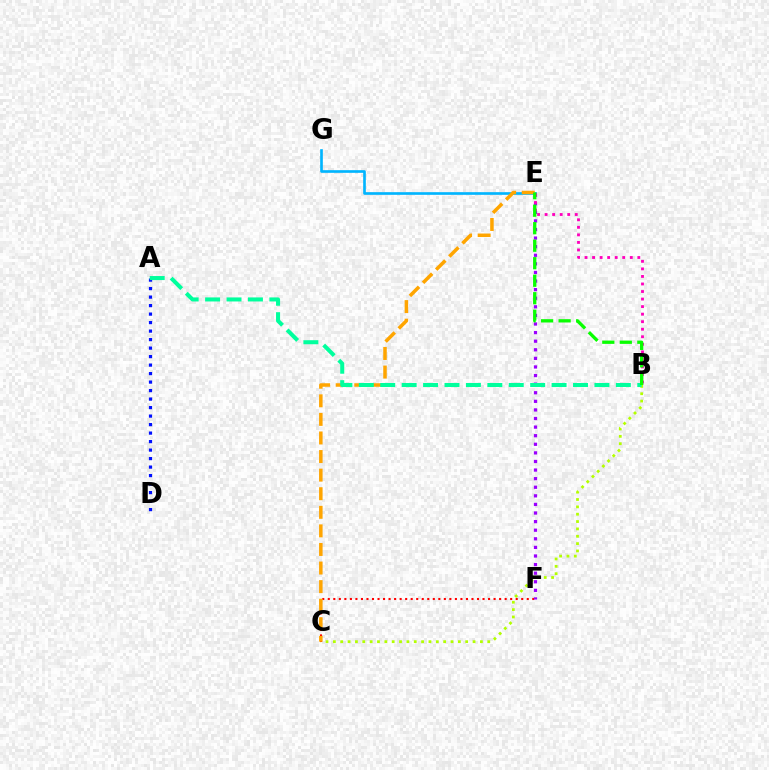{('A', 'D'): [{'color': '#0010ff', 'line_style': 'dotted', 'thickness': 2.31}], ('C', 'F'): [{'color': '#ff0000', 'line_style': 'dotted', 'thickness': 1.5}], ('B', 'C'): [{'color': '#b3ff00', 'line_style': 'dotted', 'thickness': 2.0}], ('E', 'G'): [{'color': '#00b5ff', 'line_style': 'solid', 'thickness': 1.91}], ('C', 'E'): [{'color': '#ffa500', 'line_style': 'dashed', 'thickness': 2.52}], ('E', 'F'): [{'color': '#9b00ff', 'line_style': 'dotted', 'thickness': 2.33}], ('B', 'E'): [{'color': '#ff00bd', 'line_style': 'dotted', 'thickness': 2.05}, {'color': '#08ff00', 'line_style': 'dashed', 'thickness': 2.38}], ('A', 'B'): [{'color': '#00ff9d', 'line_style': 'dashed', 'thickness': 2.91}]}